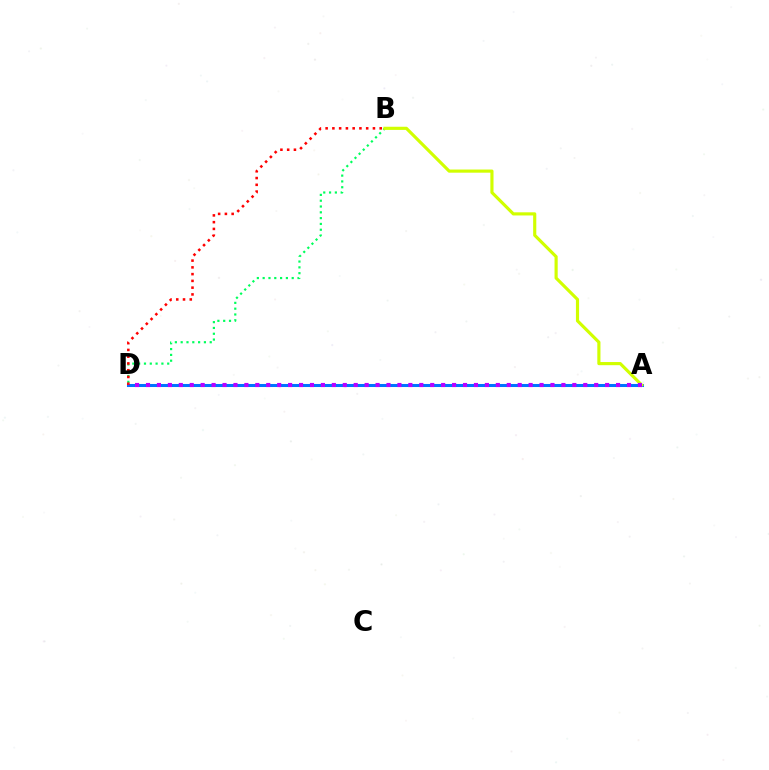{('A', 'D'): [{'color': '#0074ff', 'line_style': 'solid', 'thickness': 2.19}, {'color': '#b900ff', 'line_style': 'dotted', 'thickness': 2.97}], ('B', 'D'): [{'color': '#00ff5c', 'line_style': 'dotted', 'thickness': 1.58}, {'color': '#ff0000', 'line_style': 'dotted', 'thickness': 1.84}], ('A', 'B'): [{'color': '#d1ff00', 'line_style': 'solid', 'thickness': 2.27}]}